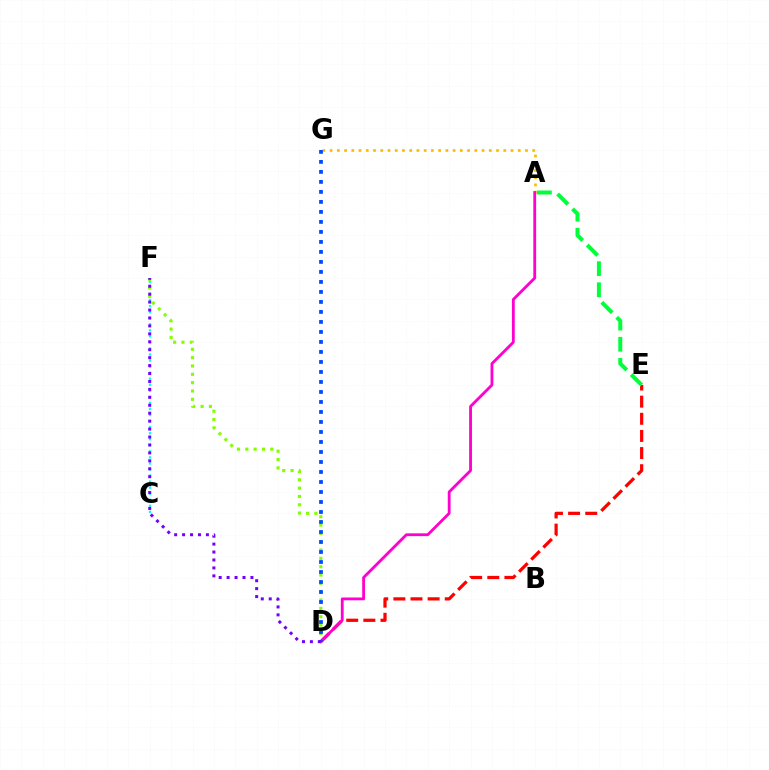{('A', 'G'): [{'color': '#ffbd00', 'line_style': 'dotted', 'thickness': 1.97}], ('C', 'F'): [{'color': '#00fff6', 'line_style': 'dotted', 'thickness': 1.64}], ('D', 'F'): [{'color': '#84ff00', 'line_style': 'dotted', 'thickness': 2.26}, {'color': '#7200ff', 'line_style': 'dotted', 'thickness': 2.16}], ('D', 'E'): [{'color': '#ff0000', 'line_style': 'dashed', 'thickness': 2.33}], ('A', 'D'): [{'color': '#ff00cf', 'line_style': 'solid', 'thickness': 2.03}], ('D', 'G'): [{'color': '#004bff', 'line_style': 'dotted', 'thickness': 2.72}], ('A', 'E'): [{'color': '#00ff39', 'line_style': 'dashed', 'thickness': 2.87}]}